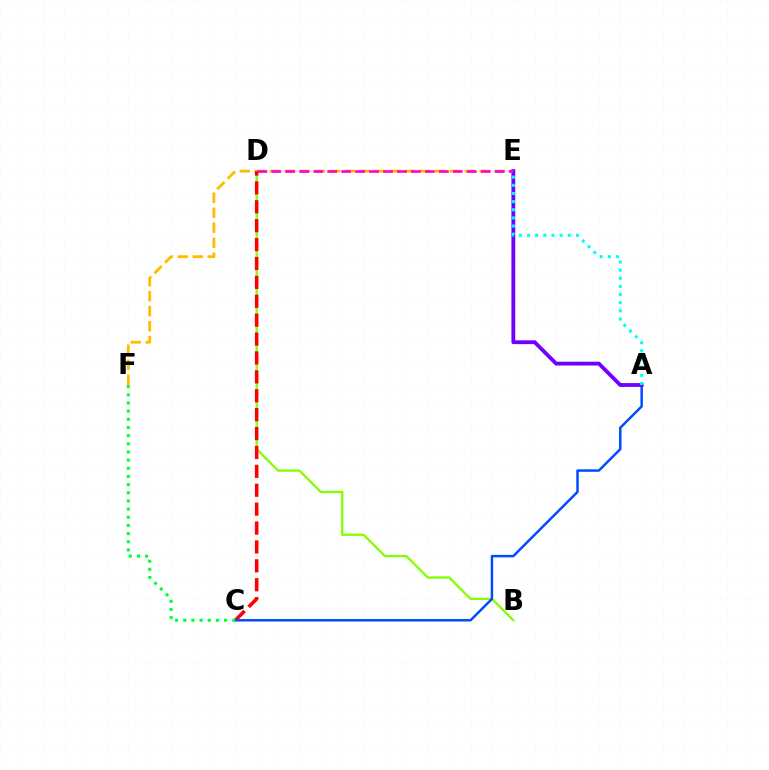{('E', 'F'): [{'color': '#ffbd00', 'line_style': 'dashed', 'thickness': 2.04}], ('B', 'D'): [{'color': '#84ff00', 'line_style': 'solid', 'thickness': 1.67}], ('C', 'D'): [{'color': '#ff0000', 'line_style': 'dashed', 'thickness': 2.57}], ('A', 'C'): [{'color': '#004bff', 'line_style': 'solid', 'thickness': 1.78}], ('A', 'E'): [{'color': '#7200ff', 'line_style': 'solid', 'thickness': 2.76}, {'color': '#00fff6', 'line_style': 'dotted', 'thickness': 2.21}], ('C', 'F'): [{'color': '#00ff39', 'line_style': 'dotted', 'thickness': 2.22}], ('D', 'E'): [{'color': '#ff00cf', 'line_style': 'dashed', 'thickness': 1.9}]}